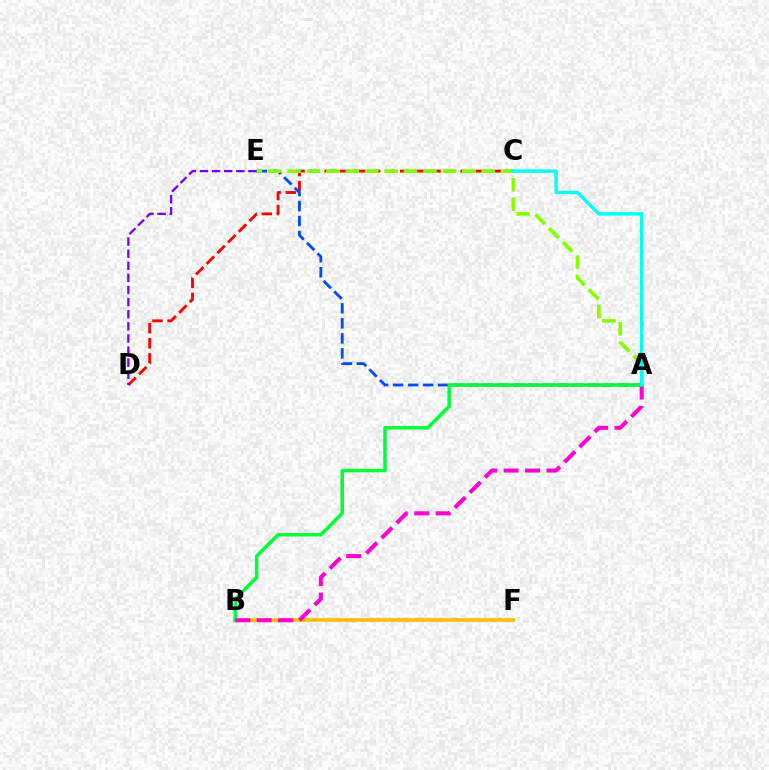{('C', 'D'): [{'color': '#ff0000', 'line_style': 'dashed', 'thickness': 2.05}], ('A', 'E'): [{'color': '#004bff', 'line_style': 'dashed', 'thickness': 2.04}, {'color': '#84ff00', 'line_style': 'dashed', 'thickness': 2.64}], ('B', 'F'): [{'color': '#ffbd00', 'line_style': 'solid', 'thickness': 2.62}], ('A', 'B'): [{'color': '#00ff39', 'line_style': 'solid', 'thickness': 2.53}, {'color': '#ff00cf', 'line_style': 'dashed', 'thickness': 2.91}], ('A', 'C'): [{'color': '#00fff6', 'line_style': 'solid', 'thickness': 2.44}], ('D', 'E'): [{'color': '#7200ff', 'line_style': 'dashed', 'thickness': 1.65}]}